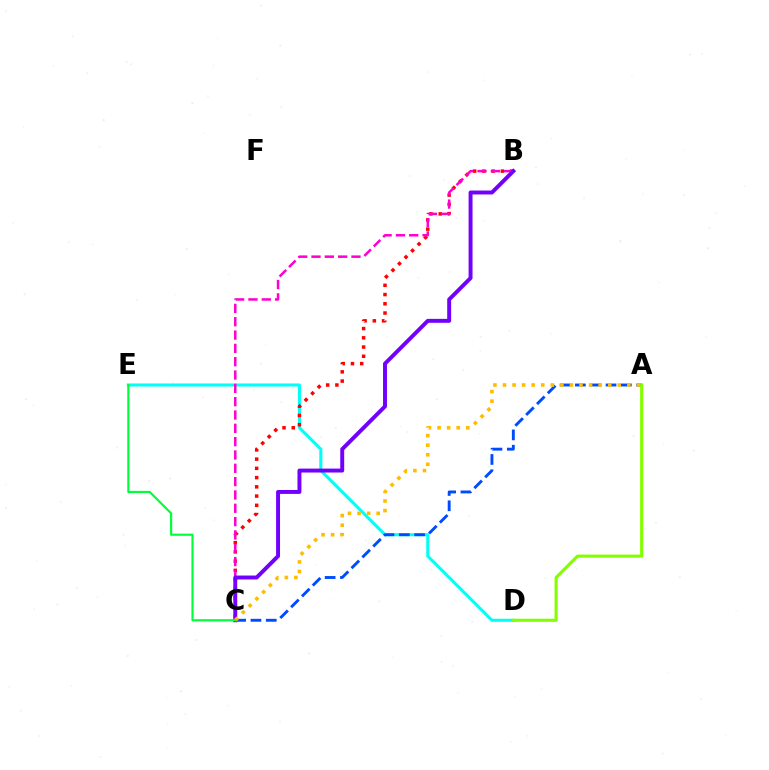{('D', 'E'): [{'color': '#00fff6', 'line_style': 'solid', 'thickness': 2.2}], ('B', 'C'): [{'color': '#ff0000', 'line_style': 'dotted', 'thickness': 2.51}, {'color': '#ff00cf', 'line_style': 'dashed', 'thickness': 1.81}, {'color': '#7200ff', 'line_style': 'solid', 'thickness': 2.83}], ('A', 'C'): [{'color': '#004bff', 'line_style': 'dashed', 'thickness': 2.08}, {'color': '#ffbd00', 'line_style': 'dotted', 'thickness': 2.6}], ('A', 'D'): [{'color': '#84ff00', 'line_style': 'solid', 'thickness': 2.24}], ('C', 'E'): [{'color': '#00ff39', 'line_style': 'solid', 'thickness': 1.55}]}